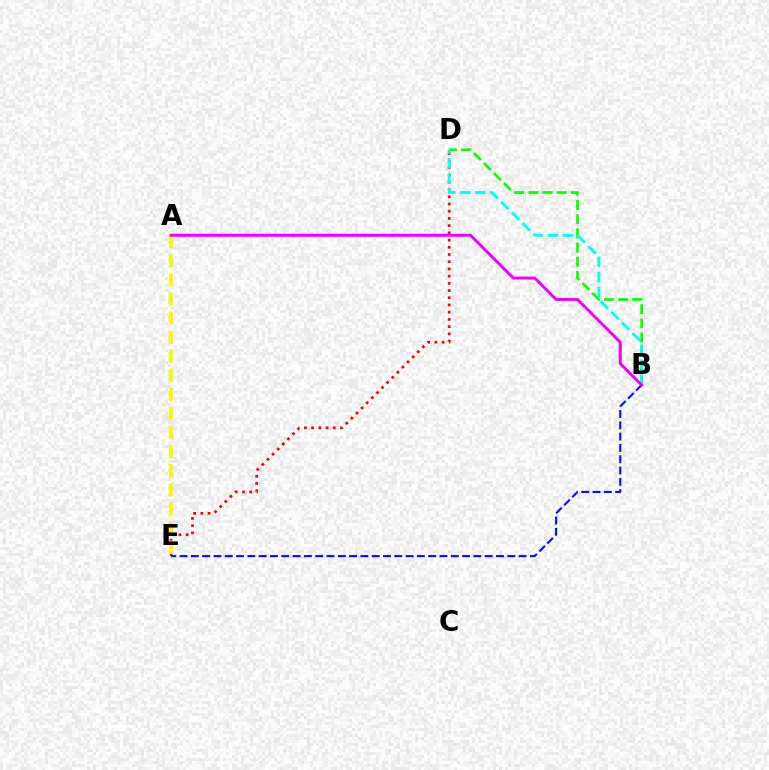{('D', 'E'): [{'color': '#ff0000', 'line_style': 'dotted', 'thickness': 1.96}], ('B', 'E'): [{'color': '#0010ff', 'line_style': 'dashed', 'thickness': 1.54}], ('B', 'D'): [{'color': '#08ff00', 'line_style': 'dashed', 'thickness': 1.92}, {'color': '#00fff6', 'line_style': 'dashed', 'thickness': 2.04}], ('A', 'E'): [{'color': '#fcf500', 'line_style': 'dashed', 'thickness': 2.6}], ('A', 'B'): [{'color': '#ee00ff', 'line_style': 'solid', 'thickness': 2.12}]}